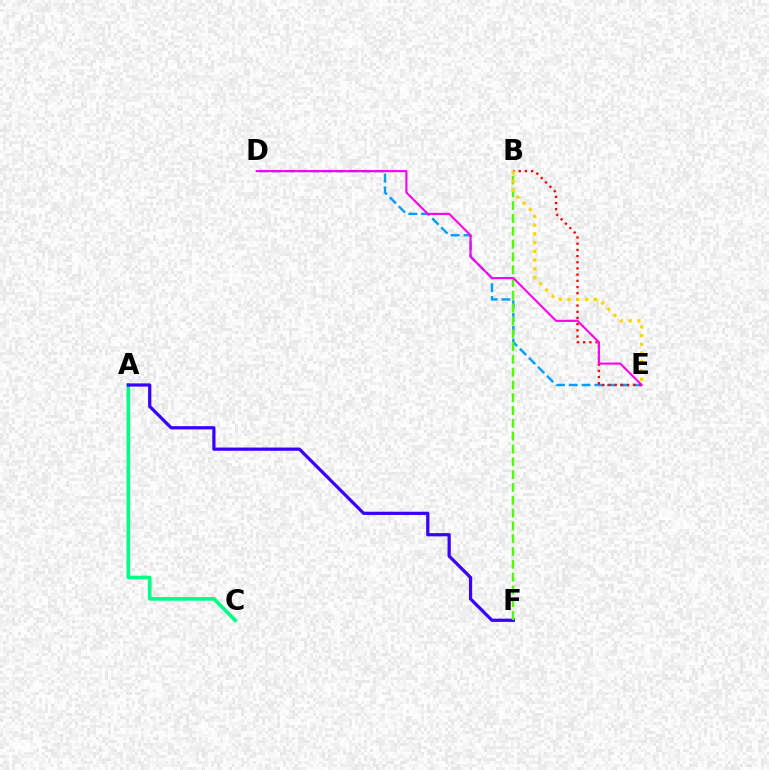{('A', 'C'): [{'color': '#00ff86', 'line_style': 'solid', 'thickness': 2.6}], ('D', 'E'): [{'color': '#009eff', 'line_style': 'dashed', 'thickness': 1.74}, {'color': '#ff00ed', 'line_style': 'solid', 'thickness': 1.53}], ('A', 'F'): [{'color': '#3700ff', 'line_style': 'solid', 'thickness': 2.32}], ('B', 'E'): [{'color': '#ff0000', 'line_style': 'dotted', 'thickness': 1.68}, {'color': '#ffd500', 'line_style': 'dotted', 'thickness': 2.38}], ('B', 'F'): [{'color': '#4fff00', 'line_style': 'dashed', 'thickness': 1.74}]}